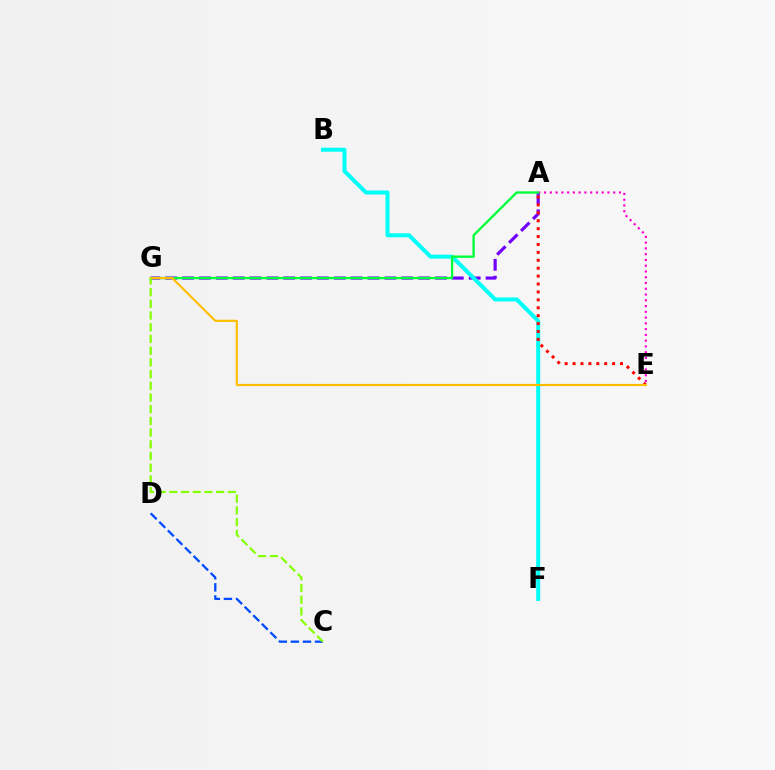{('A', 'G'): [{'color': '#7200ff', 'line_style': 'dashed', 'thickness': 2.29}, {'color': '#00ff39', 'line_style': 'solid', 'thickness': 1.68}], ('B', 'F'): [{'color': '#00fff6', 'line_style': 'solid', 'thickness': 2.89}], ('A', 'E'): [{'color': '#ff00cf', 'line_style': 'dotted', 'thickness': 1.57}, {'color': '#ff0000', 'line_style': 'dotted', 'thickness': 2.15}], ('C', 'D'): [{'color': '#004bff', 'line_style': 'dashed', 'thickness': 1.64}], ('E', 'G'): [{'color': '#ffbd00', 'line_style': 'solid', 'thickness': 1.55}], ('C', 'G'): [{'color': '#84ff00', 'line_style': 'dashed', 'thickness': 1.59}]}